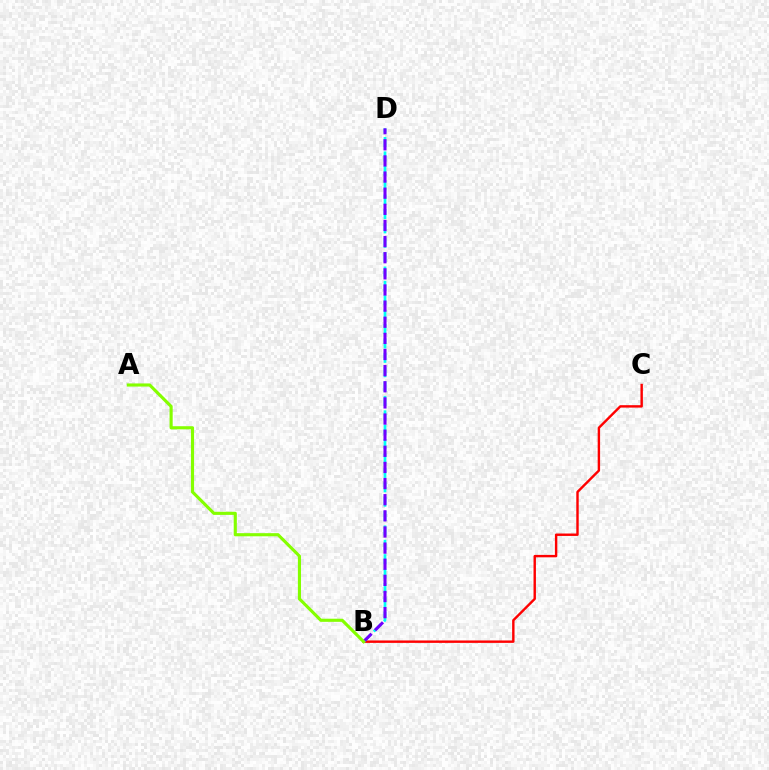{('B', 'C'): [{'color': '#ff0000', 'line_style': 'solid', 'thickness': 1.74}], ('B', 'D'): [{'color': '#00fff6', 'line_style': 'dashed', 'thickness': 1.95}, {'color': '#7200ff', 'line_style': 'dashed', 'thickness': 2.19}], ('A', 'B'): [{'color': '#84ff00', 'line_style': 'solid', 'thickness': 2.25}]}